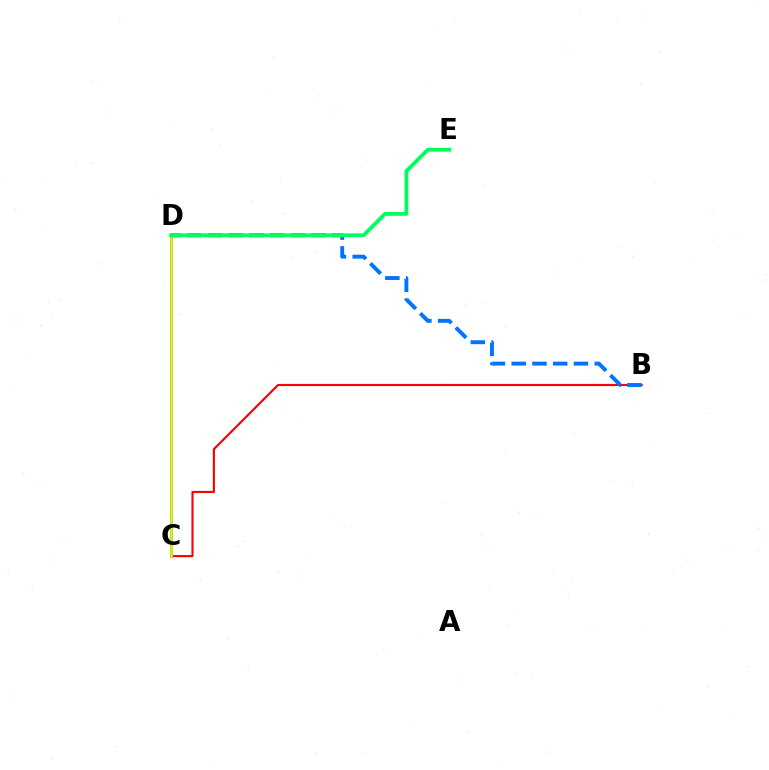{('B', 'C'): [{'color': '#ff0000', 'line_style': 'solid', 'thickness': 1.54}], ('C', 'D'): [{'color': '#b900ff', 'line_style': 'solid', 'thickness': 2.04}, {'color': '#d1ff00', 'line_style': 'solid', 'thickness': 1.9}], ('B', 'D'): [{'color': '#0074ff', 'line_style': 'dashed', 'thickness': 2.82}], ('D', 'E'): [{'color': '#00ff5c', 'line_style': 'solid', 'thickness': 2.73}]}